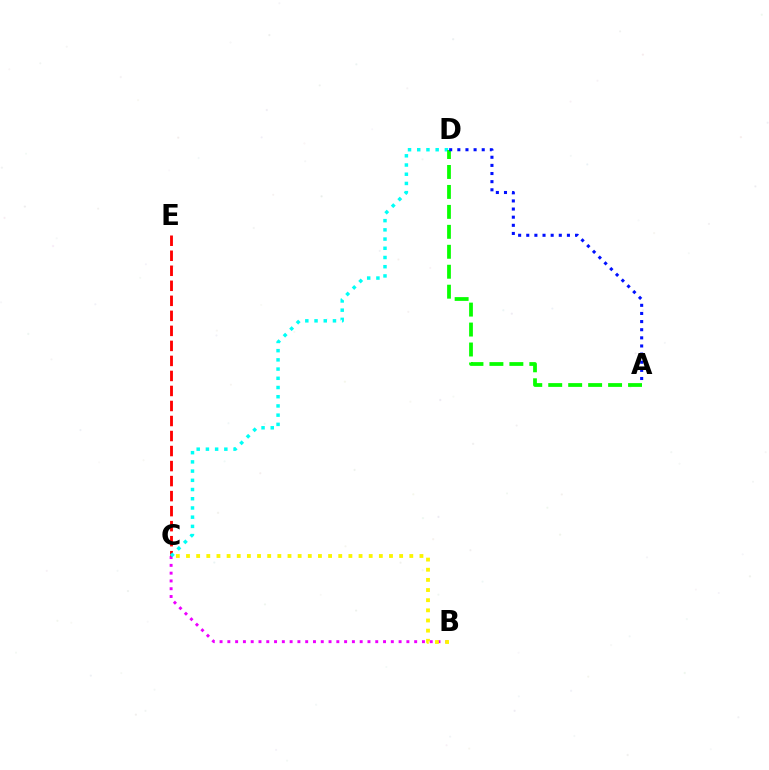{('B', 'C'): [{'color': '#ee00ff', 'line_style': 'dotted', 'thickness': 2.11}, {'color': '#fcf500', 'line_style': 'dotted', 'thickness': 2.76}], ('C', 'E'): [{'color': '#ff0000', 'line_style': 'dashed', 'thickness': 2.04}], ('C', 'D'): [{'color': '#00fff6', 'line_style': 'dotted', 'thickness': 2.5}], ('A', 'D'): [{'color': '#08ff00', 'line_style': 'dashed', 'thickness': 2.71}, {'color': '#0010ff', 'line_style': 'dotted', 'thickness': 2.21}]}